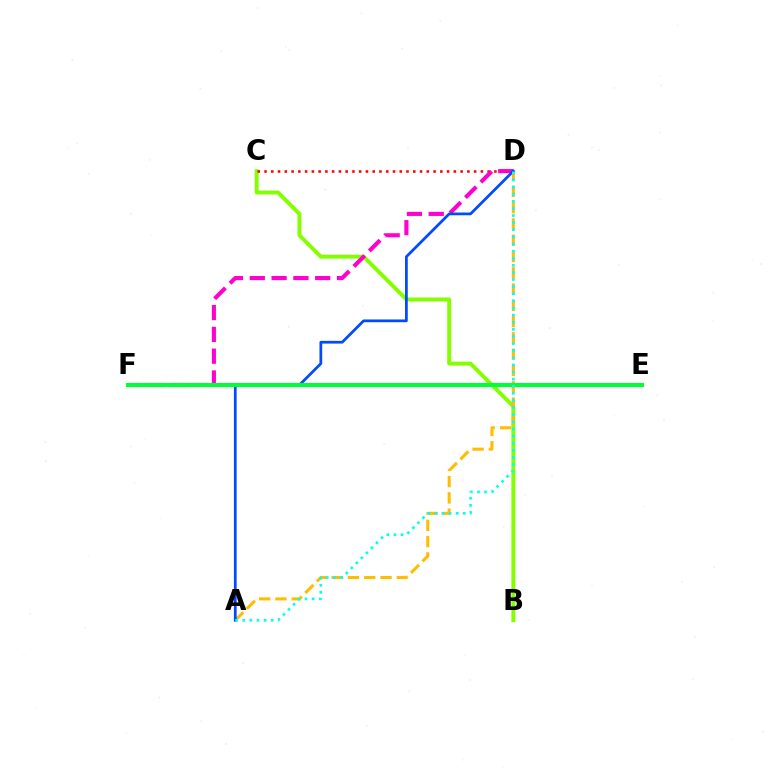{('E', 'F'): [{'color': '#7200ff', 'line_style': 'solid', 'thickness': 2.81}, {'color': '#00ff39', 'line_style': 'solid', 'thickness': 2.94}], ('B', 'C'): [{'color': '#84ff00', 'line_style': 'solid', 'thickness': 2.82}], ('A', 'D'): [{'color': '#ffbd00', 'line_style': 'dashed', 'thickness': 2.21}, {'color': '#004bff', 'line_style': 'solid', 'thickness': 1.98}, {'color': '#00fff6', 'line_style': 'dotted', 'thickness': 1.93}], ('C', 'D'): [{'color': '#ff0000', 'line_style': 'dotted', 'thickness': 1.84}], ('D', 'F'): [{'color': '#ff00cf', 'line_style': 'dashed', 'thickness': 2.96}]}